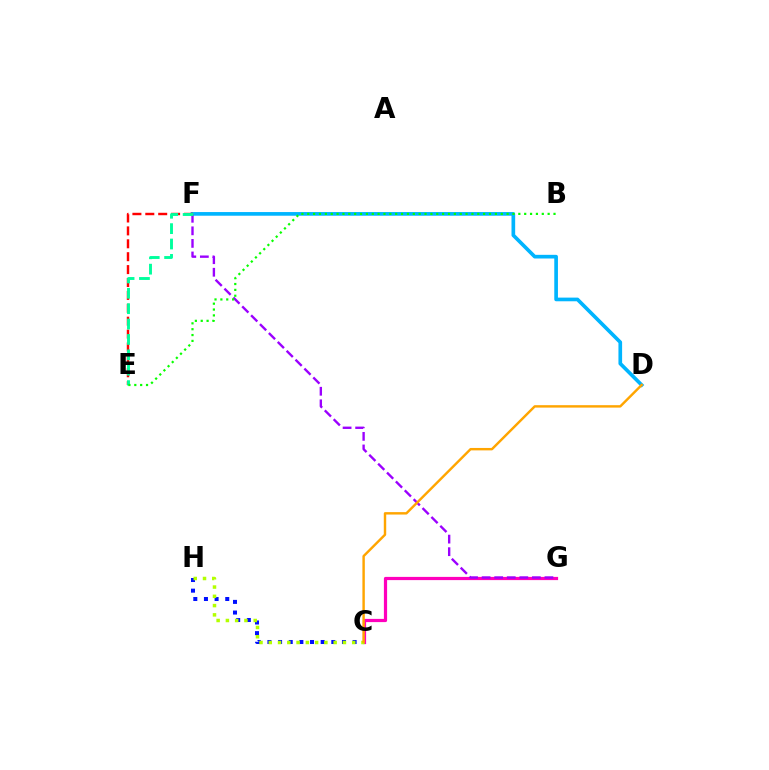{('C', 'G'): [{'color': '#ff00bd', 'line_style': 'solid', 'thickness': 2.31}], ('C', 'H'): [{'color': '#0010ff', 'line_style': 'dotted', 'thickness': 2.89}, {'color': '#b3ff00', 'line_style': 'dotted', 'thickness': 2.52}], ('D', 'F'): [{'color': '#00b5ff', 'line_style': 'solid', 'thickness': 2.64}], ('F', 'G'): [{'color': '#9b00ff', 'line_style': 'dashed', 'thickness': 1.71}], ('E', 'F'): [{'color': '#ff0000', 'line_style': 'dashed', 'thickness': 1.75}, {'color': '#00ff9d', 'line_style': 'dashed', 'thickness': 2.09}], ('B', 'E'): [{'color': '#08ff00', 'line_style': 'dotted', 'thickness': 1.59}], ('C', 'D'): [{'color': '#ffa500', 'line_style': 'solid', 'thickness': 1.75}]}